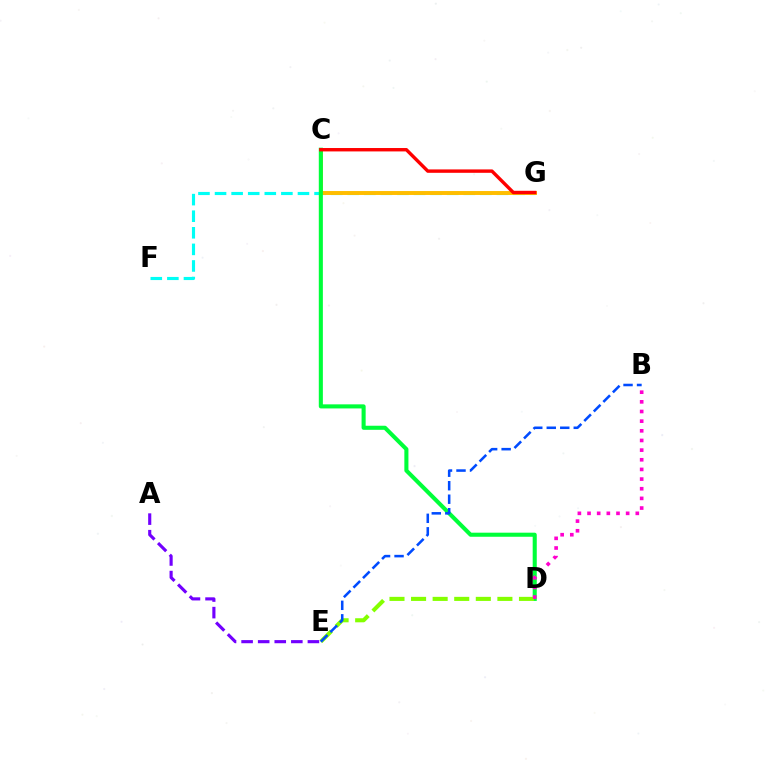{('F', 'G'): [{'color': '#00fff6', 'line_style': 'dashed', 'thickness': 2.25}], ('C', 'G'): [{'color': '#ffbd00', 'line_style': 'solid', 'thickness': 2.83}, {'color': '#ff0000', 'line_style': 'solid', 'thickness': 2.45}], ('C', 'D'): [{'color': '#00ff39', 'line_style': 'solid', 'thickness': 2.94}], ('D', 'E'): [{'color': '#84ff00', 'line_style': 'dashed', 'thickness': 2.93}], ('B', 'D'): [{'color': '#ff00cf', 'line_style': 'dotted', 'thickness': 2.62}], ('A', 'E'): [{'color': '#7200ff', 'line_style': 'dashed', 'thickness': 2.25}], ('B', 'E'): [{'color': '#004bff', 'line_style': 'dashed', 'thickness': 1.83}]}